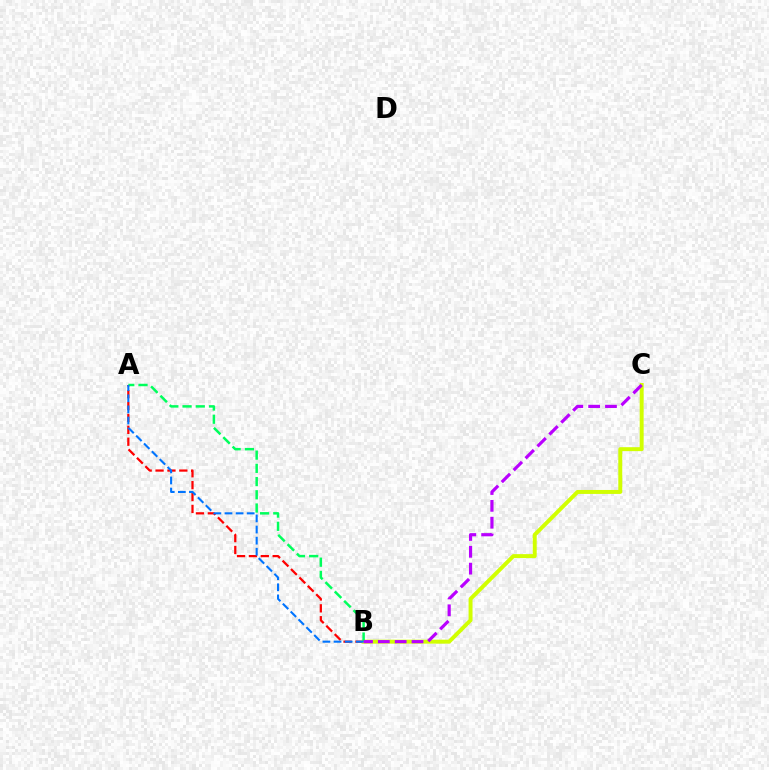{('A', 'B'): [{'color': '#ff0000', 'line_style': 'dashed', 'thickness': 1.61}, {'color': '#00ff5c', 'line_style': 'dashed', 'thickness': 1.8}, {'color': '#0074ff', 'line_style': 'dashed', 'thickness': 1.51}], ('B', 'C'): [{'color': '#d1ff00', 'line_style': 'solid', 'thickness': 2.85}, {'color': '#b900ff', 'line_style': 'dashed', 'thickness': 2.29}]}